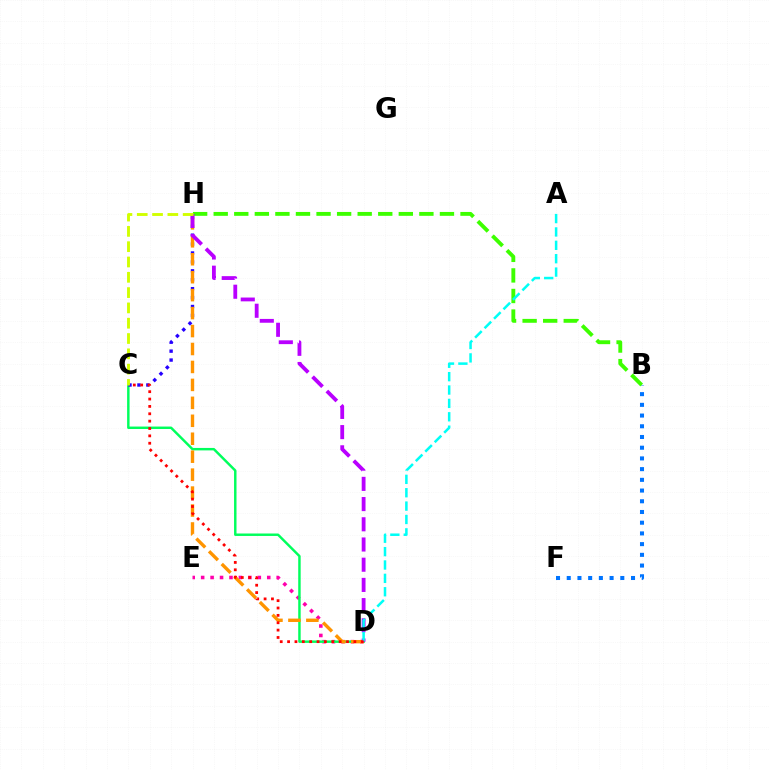{('D', 'E'): [{'color': '#ff00ac', 'line_style': 'dotted', 'thickness': 2.57}], ('C', 'D'): [{'color': '#00ff5c', 'line_style': 'solid', 'thickness': 1.77}, {'color': '#ff0000', 'line_style': 'dotted', 'thickness': 2.0}], ('B', 'F'): [{'color': '#0074ff', 'line_style': 'dotted', 'thickness': 2.91}], ('C', 'H'): [{'color': '#2500ff', 'line_style': 'dotted', 'thickness': 2.42}, {'color': '#d1ff00', 'line_style': 'dashed', 'thickness': 2.08}], ('D', 'H'): [{'color': '#ff9400', 'line_style': 'dashed', 'thickness': 2.44}, {'color': '#b900ff', 'line_style': 'dashed', 'thickness': 2.75}], ('B', 'H'): [{'color': '#3dff00', 'line_style': 'dashed', 'thickness': 2.79}], ('A', 'D'): [{'color': '#00fff6', 'line_style': 'dashed', 'thickness': 1.82}]}